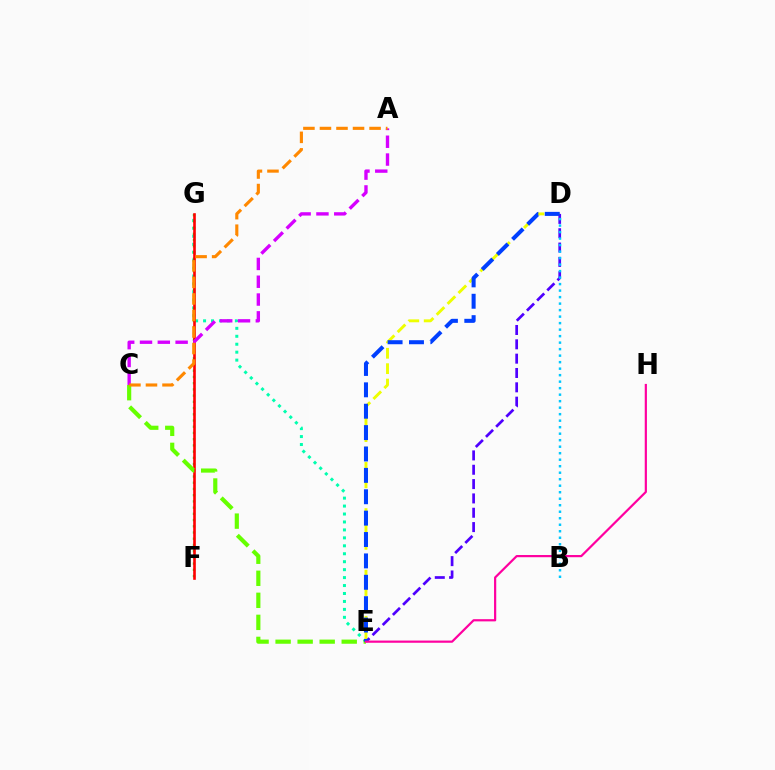{('E', 'G'): [{'color': '#00ffaf', 'line_style': 'dotted', 'thickness': 2.16}], ('F', 'G'): [{'color': '#00ff27', 'line_style': 'dotted', 'thickness': 1.69}, {'color': '#ff0000', 'line_style': 'solid', 'thickness': 1.89}], ('A', 'C'): [{'color': '#d600ff', 'line_style': 'dashed', 'thickness': 2.42}, {'color': '#ff8800', 'line_style': 'dashed', 'thickness': 2.25}], ('D', 'E'): [{'color': '#eeff00', 'line_style': 'dashed', 'thickness': 2.09}, {'color': '#4f00ff', 'line_style': 'dashed', 'thickness': 1.95}, {'color': '#003fff', 'line_style': 'dashed', 'thickness': 2.91}], ('C', 'E'): [{'color': '#66ff00', 'line_style': 'dashed', 'thickness': 2.99}], ('B', 'D'): [{'color': '#00c7ff', 'line_style': 'dotted', 'thickness': 1.77}], ('E', 'H'): [{'color': '#ff00a0', 'line_style': 'solid', 'thickness': 1.58}]}